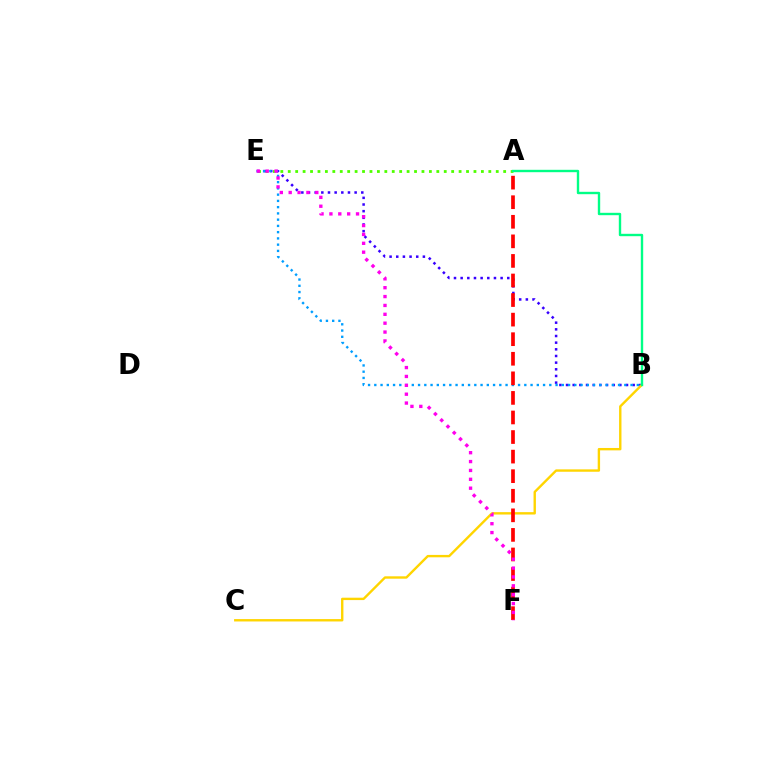{('A', 'E'): [{'color': '#4fff00', 'line_style': 'dotted', 'thickness': 2.02}], ('B', 'E'): [{'color': '#3700ff', 'line_style': 'dotted', 'thickness': 1.81}, {'color': '#009eff', 'line_style': 'dotted', 'thickness': 1.7}], ('B', 'C'): [{'color': '#ffd500', 'line_style': 'solid', 'thickness': 1.72}], ('A', 'F'): [{'color': '#ff0000', 'line_style': 'dashed', 'thickness': 2.66}], ('E', 'F'): [{'color': '#ff00ed', 'line_style': 'dotted', 'thickness': 2.41}], ('A', 'B'): [{'color': '#00ff86', 'line_style': 'solid', 'thickness': 1.71}]}